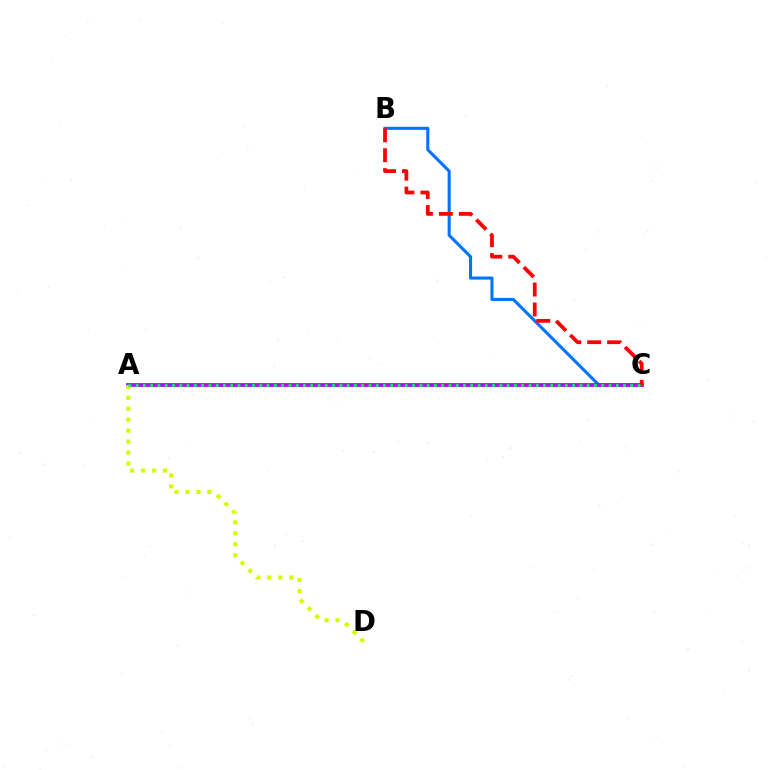{('B', 'C'): [{'color': '#0074ff', 'line_style': 'solid', 'thickness': 2.21}, {'color': '#ff0000', 'line_style': 'dashed', 'thickness': 2.71}], ('A', 'C'): [{'color': '#b900ff', 'line_style': 'solid', 'thickness': 2.71}, {'color': '#00ff5c', 'line_style': 'dotted', 'thickness': 1.98}], ('A', 'D'): [{'color': '#d1ff00', 'line_style': 'dotted', 'thickness': 2.97}]}